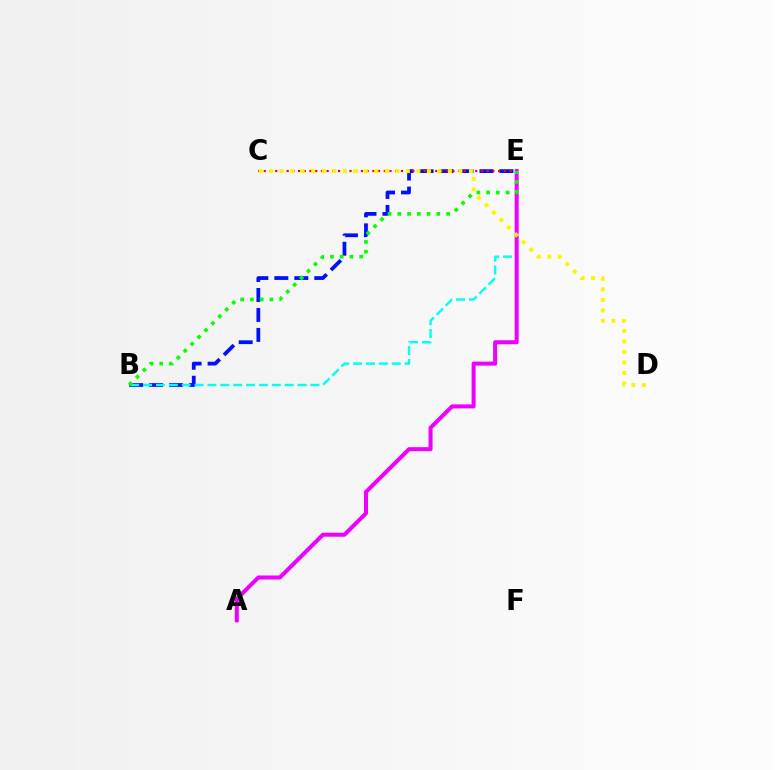{('B', 'E'): [{'color': '#0010ff', 'line_style': 'dashed', 'thickness': 2.71}, {'color': '#00fff6', 'line_style': 'dashed', 'thickness': 1.75}, {'color': '#08ff00', 'line_style': 'dotted', 'thickness': 2.65}], ('C', 'E'): [{'color': '#ff0000', 'line_style': 'dotted', 'thickness': 1.55}], ('A', 'E'): [{'color': '#ee00ff', 'line_style': 'solid', 'thickness': 2.89}], ('C', 'D'): [{'color': '#fcf500', 'line_style': 'dotted', 'thickness': 2.86}]}